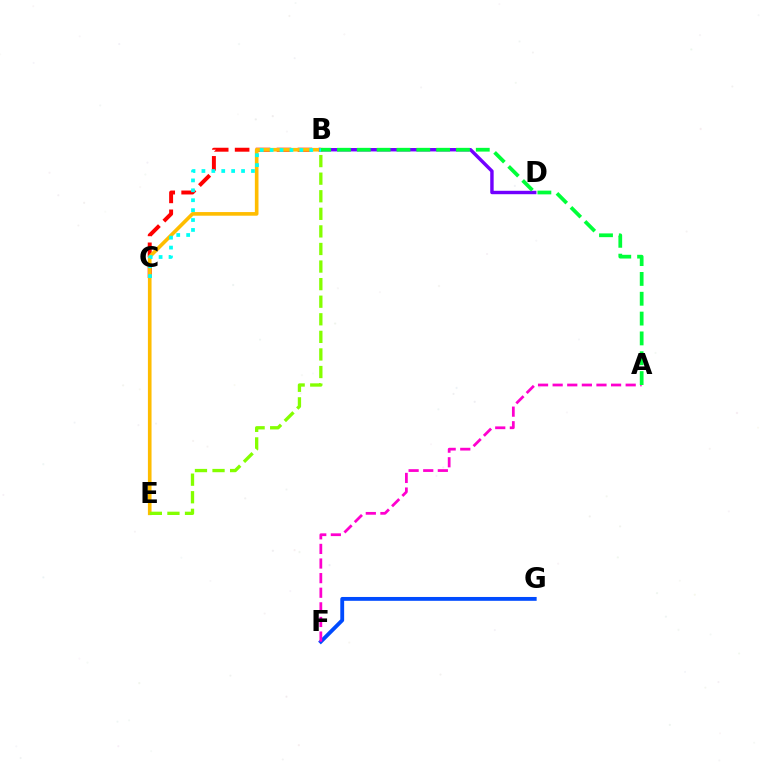{('F', 'G'): [{'color': '#004bff', 'line_style': 'solid', 'thickness': 2.77}], ('B', 'C'): [{'color': '#ff0000', 'line_style': 'dashed', 'thickness': 2.84}, {'color': '#00fff6', 'line_style': 'dotted', 'thickness': 2.69}], ('B', 'E'): [{'color': '#ffbd00', 'line_style': 'solid', 'thickness': 2.62}, {'color': '#84ff00', 'line_style': 'dashed', 'thickness': 2.39}], ('A', 'F'): [{'color': '#ff00cf', 'line_style': 'dashed', 'thickness': 1.98}], ('B', 'D'): [{'color': '#7200ff', 'line_style': 'solid', 'thickness': 2.46}], ('A', 'B'): [{'color': '#00ff39', 'line_style': 'dashed', 'thickness': 2.69}]}